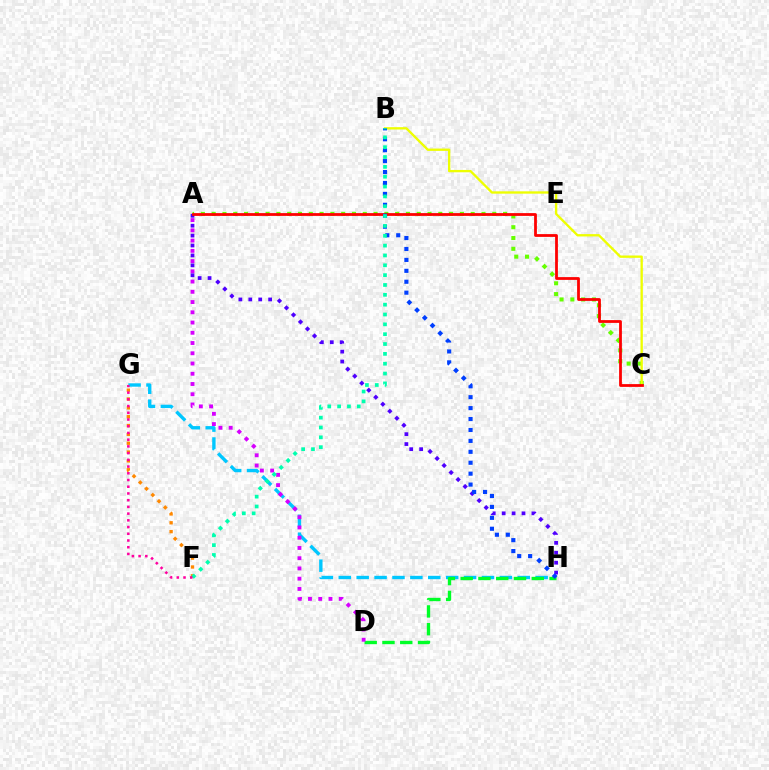{('G', 'H'): [{'color': '#00c7ff', 'line_style': 'dashed', 'thickness': 2.43}], ('F', 'G'): [{'color': '#ff8800', 'line_style': 'dotted', 'thickness': 2.4}, {'color': '#ff00a0', 'line_style': 'dotted', 'thickness': 1.83}], ('A', 'C'): [{'color': '#66ff00', 'line_style': 'dotted', 'thickness': 2.93}, {'color': '#ff0000', 'line_style': 'solid', 'thickness': 2.0}], ('D', 'H'): [{'color': '#00ff27', 'line_style': 'dashed', 'thickness': 2.41}], ('A', 'D'): [{'color': '#d600ff', 'line_style': 'dotted', 'thickness': 2.78}], ('A', 'H'): [{'color': '#4f00ff', 'line_style': 'dotted', 'thickness': 2.7}], ('B', 'C'): [{'color': '#eeff00', 'line_style': 'solid', 'thickness': 1.68}], ('B', 'H'): [{'color': '#003fff', 'line_style': 'dotted', 'thickness': 2.97}], ('B', 'F'): [{'color': '#00ffaf', 'line_style': 'dotted', 'thickness': 2.67}]}